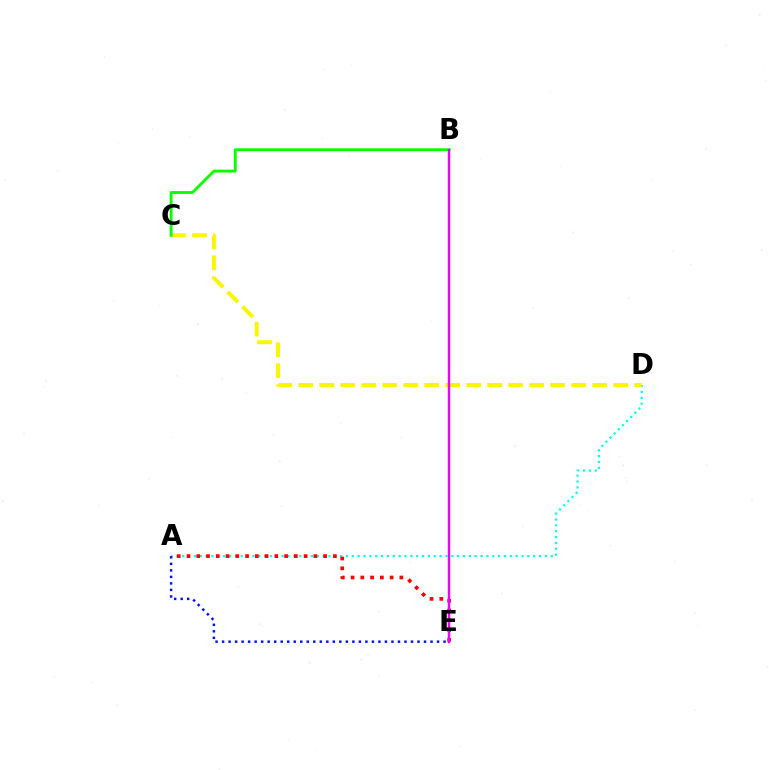{('A', 'D'): [{'color': '#00fff6', 'line_style': 'dotted', 'thickness': 1.59}], ('A', 'E'): [{'color': '#ff0000', 'line_style': 'dotted', 'thickness': 2.65}, {'color': '#0010ff', 'line_style': 'dotted', 'thickness': 1.77}], ('C', 'D'): [{'color': '#fcf500', 'line_style': 'dashed', 'thickness': 2.85}], ('B', 'C'): [{'color': '#08ff00', 'line_style': 'solid', 'thickness': 2.06}], ('B', 'E'): [{'color': '#ee00ff', 'line_style': 'solid', 'thickness': 1.76}]}